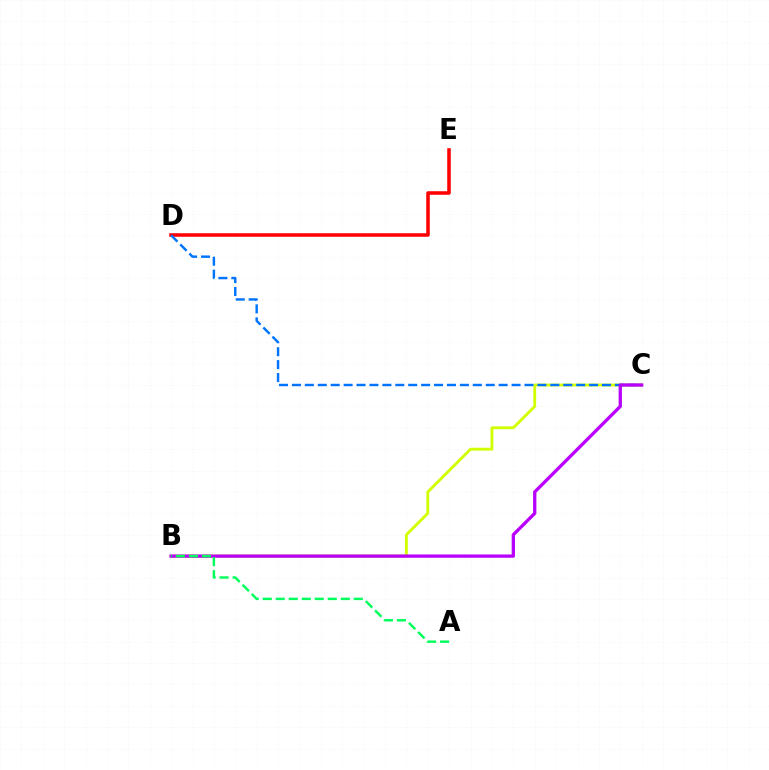{('B', 'C'): [{'color': '#d1ff00', 'line_style': 'solid', 'thickness': 2.05}, {'color': '#b900ff', 'line_style': 'solid', 'thickness': 2.37}], ('D', 'E'): [{'color': '#ff0000', 'line_style': 'solid', 'thickness': 2.55}], ('C', 'D'): [{'color': '#0074ff', 'line_style': 'dashed', 'thickness': 1.76}], ('A', 'B'): [{'color': '#00ff5c', 'line_style': 'dashed', 'thickness': 1.77}]}